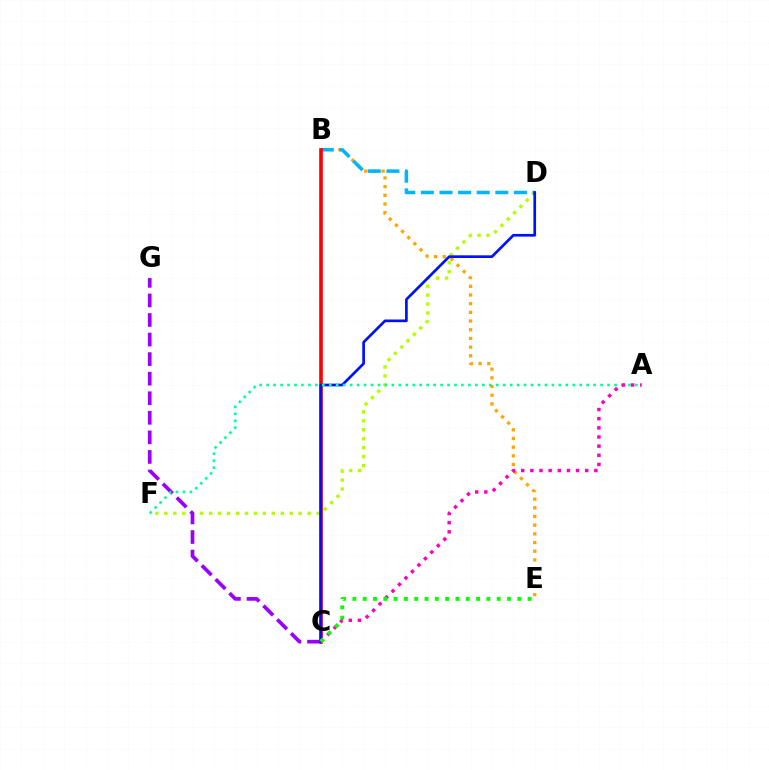{('B', 'E'): [{'color': '#ffa500', 'line_style': 'dotted', 'thickness': 2.36}], ('D', 'F'): [{'color': '#b3ff00', 'line_style': 'dotted', 'thickness': 2.43}], ('B', 'D'): [{'color': '#00b5ff', 'line_style': 'dashed', 'thickness': 2.53}], ('B', 'C'): [{'color': '#ff0000', 'line_style': 'solid', 'thickness': 2.62}], ('C', 'G'): [{'color': '#9b00ff', 'line_style': 'dashed', 'thickness': 2.66}], ('C', 'D'): [{'color': '#0010ff', 'line_style': 'solid', 'thickness': 1.93}], ('A', 'F'): [{'color': '#00ff9d', 'line_style': 'dotted', 'thickness': 1.89}], ('A', 'C'): [{'color': '#ff00bd', 'line_style': 'dotted', 'thickness': 2.49}], ('C', 'E'): [{'color': '#08ff00', 'line_style': 'dotted', 'thickness': 2.8}]}